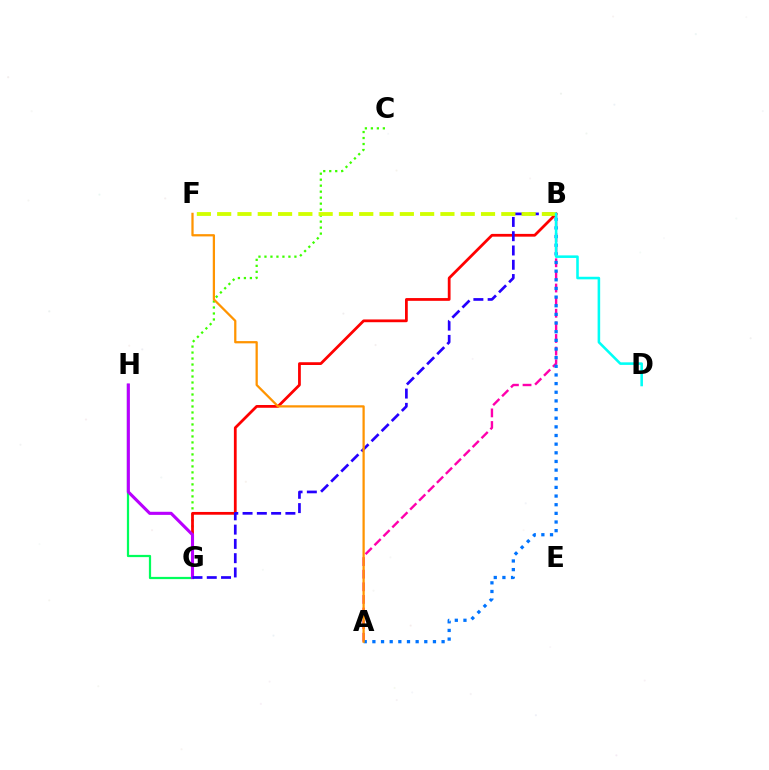{('A', 'B'): [{'color': '#ff00ac', 'line_style': 'dashed', 'thickness': 1.71}, {'color': '#0074ff', 'line_style': 'dotted', 'thickness': 2.35}], ('C', 'G'): [{'color': '#3dff00', 'line_style': 'dotted', 'thickness': 1.63}], ('B', 'G'): [{'color': '#ff0000', 'line_style': 'solid', 'thickness': 1.99}, {'color': '#2500ff', 'line_style': 'dashed', 'thickness': 1.94}], ('G', 'H'): [{'color': '#00ff5c', 'line_style': 'solid', 'thickness': 1.6}, {'color': '#b900ff', 'line_style': 'solid', 'thickness': 2.23}], ('B', 'F'): [{'color': '#d1ff00', 'line_style': 'dashed', 'thickness': 2.76}], ('A', 'F'): [{'color': '#ff9400', 'line_style': 'solid', 'thickness': 1.63}], ('B', 'D'): [{'color': '#00fff6', 'line_style': 'solid', 'thickness': 1.85}]}